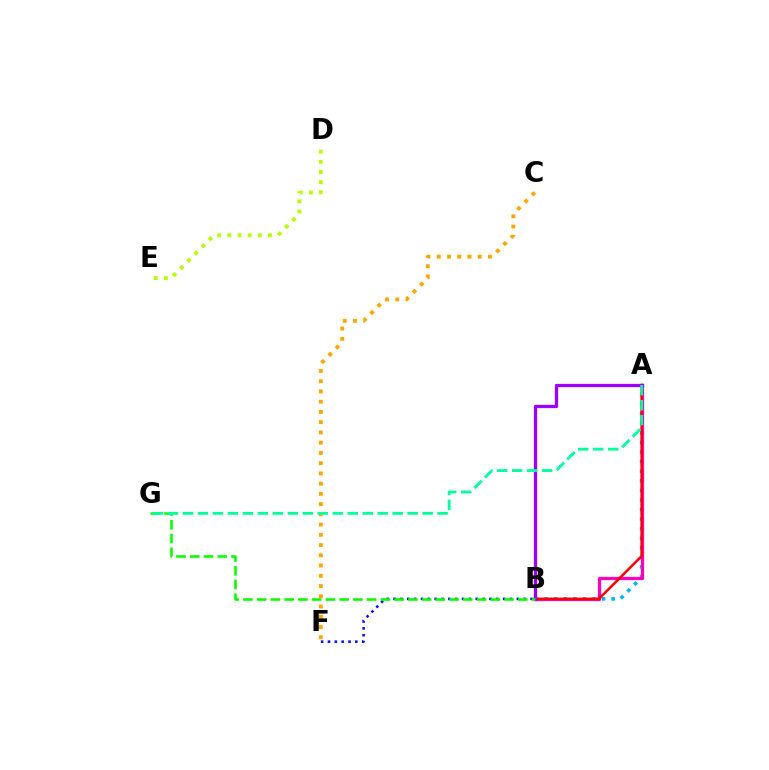{('A', 'B'): [{'color': '#00b5ff', 'line_style': 'dotted', 'thickness': 2.6}, {'color': '#ff00bd', 'line_style': 'solid', 'thickness': 2.33}, {'color': '#ff0000', 'line_style': 'solid', 'thickness': 1.83}, {'color': '#9b00ff', 'line_style': 'solid', 'thickness': 2.36}], ('C', 'F'): [{'color': '#ffa500', 'line_style': 'dotted', 'thickness': 2.78}], ('D', 'E'): [{'color': '#b3ff00', 'line_style': 'dotted', 'thickness': 2.76}], ('B', 'F'): [{'color': '#0010ff', 'line_style': 'dotted', 'thickness': 1.86}], ('B', 'G'): [{'color': '#08ff00', 'line_style': 'dashed', 'thickness': 1.87}], ('A', 'G'): [{'color': '#00ff9d', 'line_style': 'dashed', 'thickness': 2.03}]}